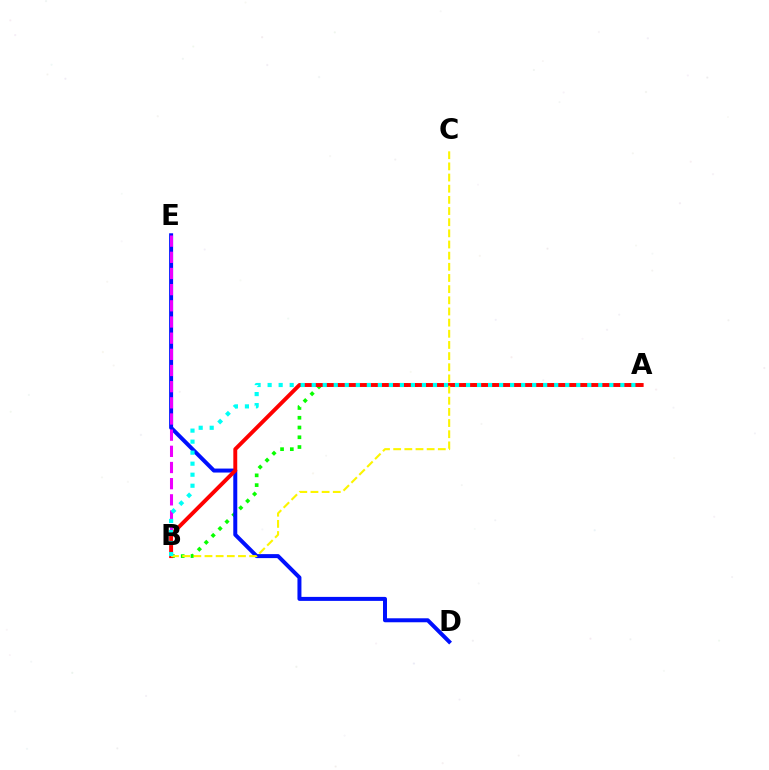{('A', 'B'): [{'color': '#08ff00', 'line_style': 'dotted', 'thickness': 2.65}, {'color': '#ff0000', 'line_style': 'solid', 'thickness': 2.81}, {'color': '#00fff6', 'line_style': 'dotted', 'thickness': 2.99}], ('D', 'E'): [{'color': '#0010ff', 'line_style': 'solid', 'thickness': 2.87}], ('B', 'E'): [{'color': '#ee00ff', 'line_style': 'dashed', 'thickness': 2.2}], ('B', 'C'): [{'color': '#fcf500', 'line_style': 'dashed', 'thickness': 1.52}]}